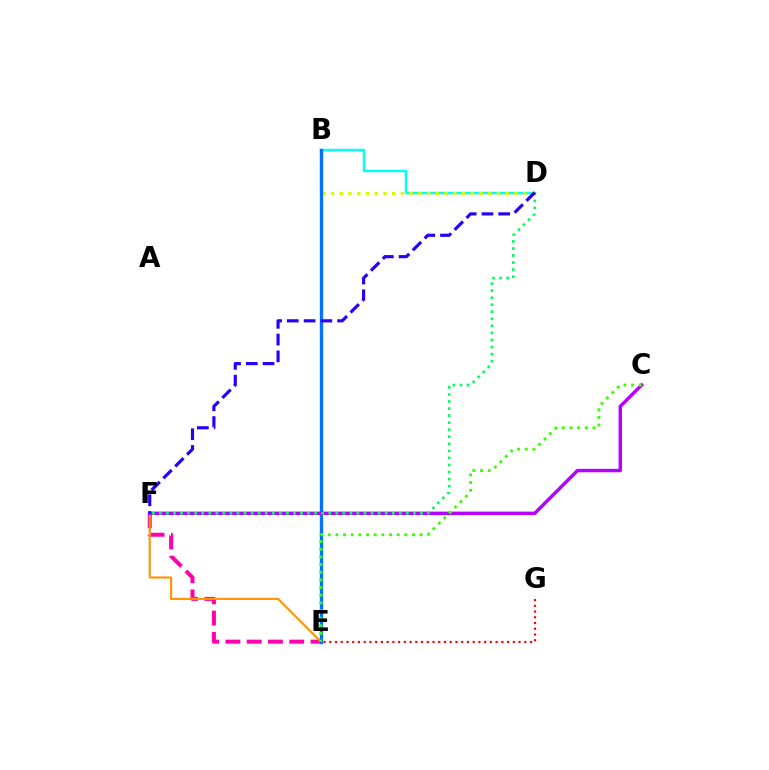{('E', 'F'): [{'color': '#ff00ac', 'line_style': 'dashed', 'thickness': 2.89}, {'color': '#ff9400', 'line_style': 'solid', 'thickness': 1.51}], ('B', 'D'): [{'color': '#00fff6', 'line_style': 'solid', 'thickness': 1.77}, {'color': '#d1ff00', 'line_style': 'dotted', 'thickness': 2.37}], ('B', 'E'): [{'color': '#0074ff', 'line_style': 'solid', 'thickness': 2.42}], ('C', 'F'): [{'color': '#b900ff', 'line_style': 'solid', 'thickness': 2.48}], ('C', 'E'): [{'color': '#3dff00', 'line_style': 'dotted', 'thickness': 2.08}], ('D', 'F'): [{'color': '#00ff5c', 'line_style': 'dotted', 'thickness': 1.92}, {'color': '#2500ff', 'line_style': 'dashed', 'thickness': 2.28}], ('E', 'G'): [{'color': '#ff0000', 'line_style': 'dotted', 'thickness': 1.56}]}